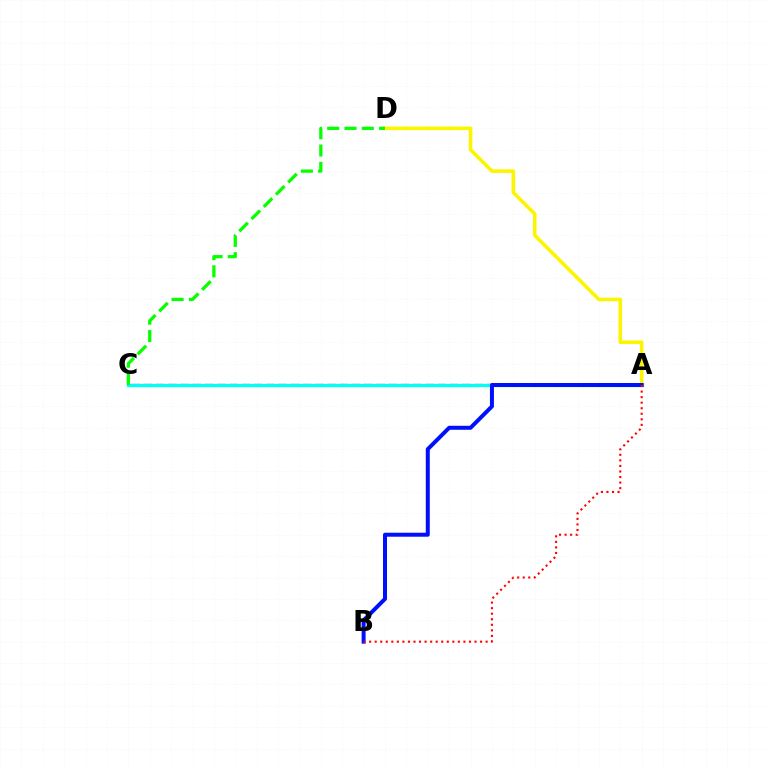{('A', 'C'): [{'color': '#ee00ff', 'line_style': 'dashed', 'thickness': 1.66}, {'color': '#00fff6', 'line_style': 'solid', 'thickness': 2.34}], ('A', 'D'): [{'color': '#fcf500', 'line_style': 'solid', 'thickness': 2.59}], ('A', 'B'): [{'color': '#0010ff', 'line_style': 'solid', 'thickness': 2.87}, {'color': '#ff0000', 'line_style': 'dotted', 'thickness': 1.51}], ('C', 'D'): [{'color': '#08ff00', 'line_style': 'dashed', 'thickness': 2.35}]}